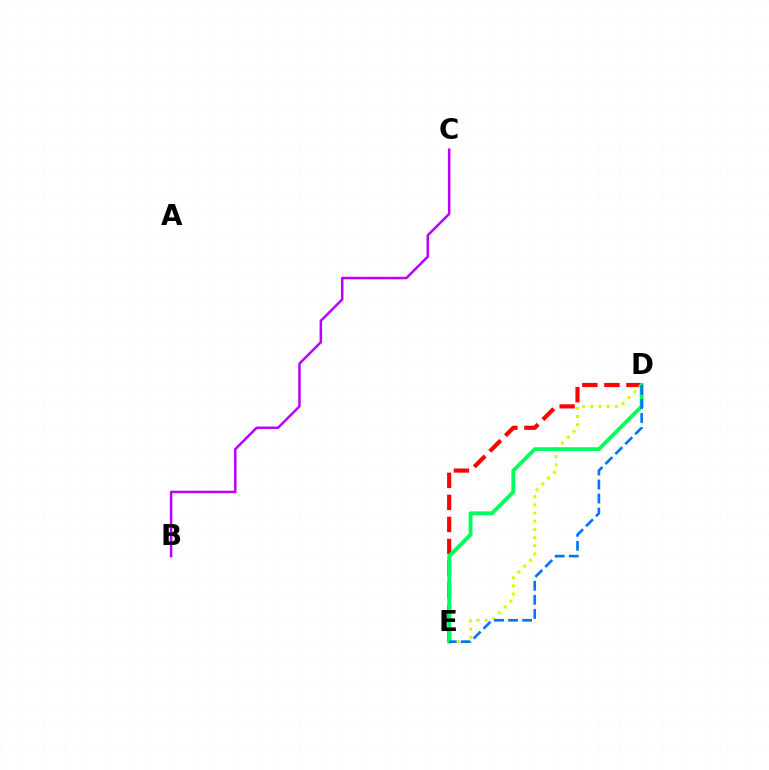{('D', 'E'): [{'color': '#ff0000', 'line_style': 'dashed', 'thickness': 3.0}, {'color': '#d1ff00', 'line_style': 'dotted', 'thickness': 2.22}, {'color': '#00ff5c', 'line_style': 'solid', 'thickness': 2.8}, {'color': '#0074ff', 'line_style': 'dashed', 'thickness': 1.91}], ('B', 'C'): [{'color': '#b900ff', 'line_style': 'solid', 'thickness': 1.8}]}